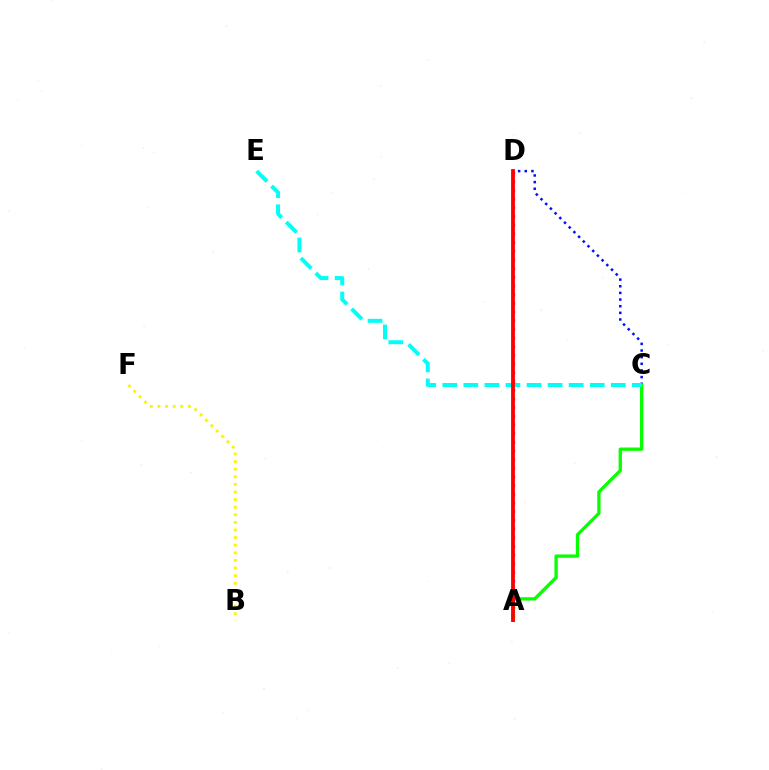{('A', 'D'): [{'color': '#ee00ff', 'line_style': 'dotted', 'thickness': 2.36}, {'color': '#ff0000', 'line_style': 'solid', 'thickness': 2.75}], ('C', 'D'): [{'color': '#0010ff', 'line_style': 'dotted', 'thickness': 1.81}], ('A', 'C'): [{'color': '#08ff00', 'line_style': 'solid', 'thickness': 2.38}], ('B', 'F'): [{'color': '#fcf500', 'line_style': 'dotted', 'thickness': 2.07}], ('C', 'E'): [{'color': '#00fff6', 'line_style': 'dashed', 'thickness': 2.86}]}